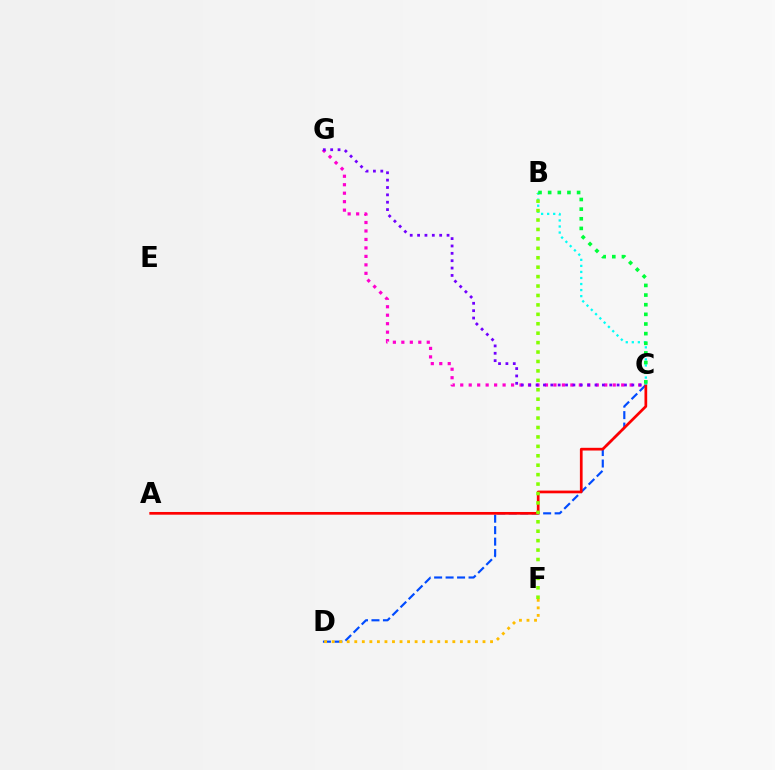{('C', 'D'): [{'color': '#004bff', 'line_style': 'dashed', 'thickness': 1.56}], ('A', 'C'): [{'color': '#ff0000', 'line_style': 'solid', 'thickness': 1.95}], ('D', 'F'): [{'color': '#ffbd00', 'line_style': 'dotted', 'thickness': 2.05}], ('B', 'C'): [{'color': '#00fff6', 'line_style': 'dotted', 'thickness': 1.64}, {'color': '#00ff39', 'line_style': 'dotted', 'thickness': 2.62}], ('C', 'G'): [{'color': '#ff00cf', 'line_style': 'dotted', 'thickness': 2.3}, {'color': '#7200ff', 'line_style': 'dotted', 'thickness': 2.0}], ('B', 'F'): [{'color': '#84ff00', 'line_style': 'dotted', 'thickness': 2.56}]}